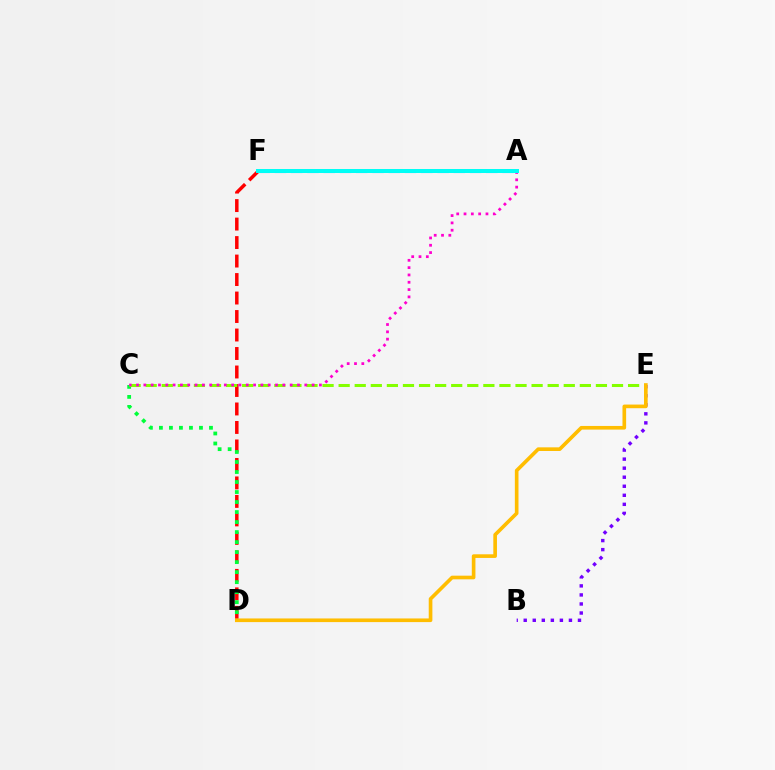{('D', 'F'): [{'color': '#ff0000', 'line_style': 'dashed', 'thickness': 2.51}], ('B', 'E'): [{'color': '#7200ff', 'line_style': 'dotted', 'thickness': 2.46}], ('C', 'D'): [{'color': '#00ff39', 'line_style': 'dotted', 'thickness': 2.72}], ('C', 'E'): [{'color': '#84ff00', 'line_style': 'dashed', 'thickness': 2.18}], ('A', 'F'): [{'color': '#004bff', 'line_style': 'dashed', 'thickness': 2.21}, {'color': '#00fff6', 'line_style': 'solid', 'thickness': 2.87}], ('D', 'E'): [{'color': '#ffbd00', 'line_style': 'solid', 'thickness': 2.63}], ('A', 'C'): [{'color': '#ff00cf', 'line_style': 'dotted', 'thickness': 1.99}]}